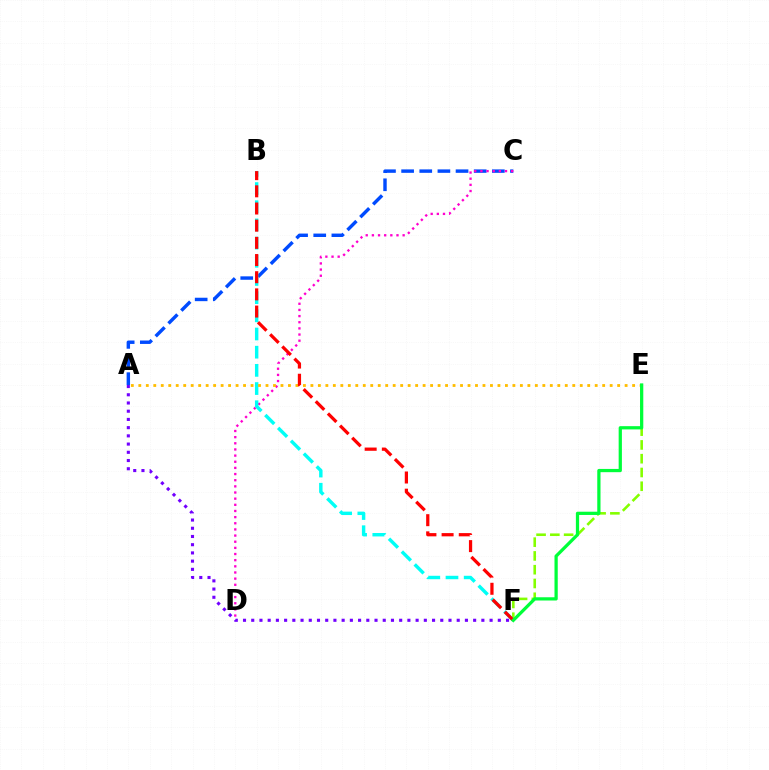{('E', 'F'): [{'color': '#84ff00', 'line_style': 'dashed', 'thickness': 1.87}, {'color': '#00ff39', 'line_style': 'solid', 'thickness': 2.34}], ('A', 'C'): [{'color': '#004bff', 'line_style': 'dashed', 'thickness': 2.46}], ('C', 'D'): [{'color': '#ff00cf', 'line_style': 'dotted', 'thickness': 1.67}], ('B', 'F'): [{'color': '#00fff6', 'line_style': 'dashed', 'thickness': 2.47}, {'color': '#ff0000', 'line_style': 'dashed', 'thickness': 2.33}], ('A', 'E'): [{'color': '#ffbd00', 'line_style': 'dotted', 'thickness': 2.03}], ('A', 'F'): [{'color': '#7200ff', 'line_style': 'dotted', 'thickness': 2.23}]}